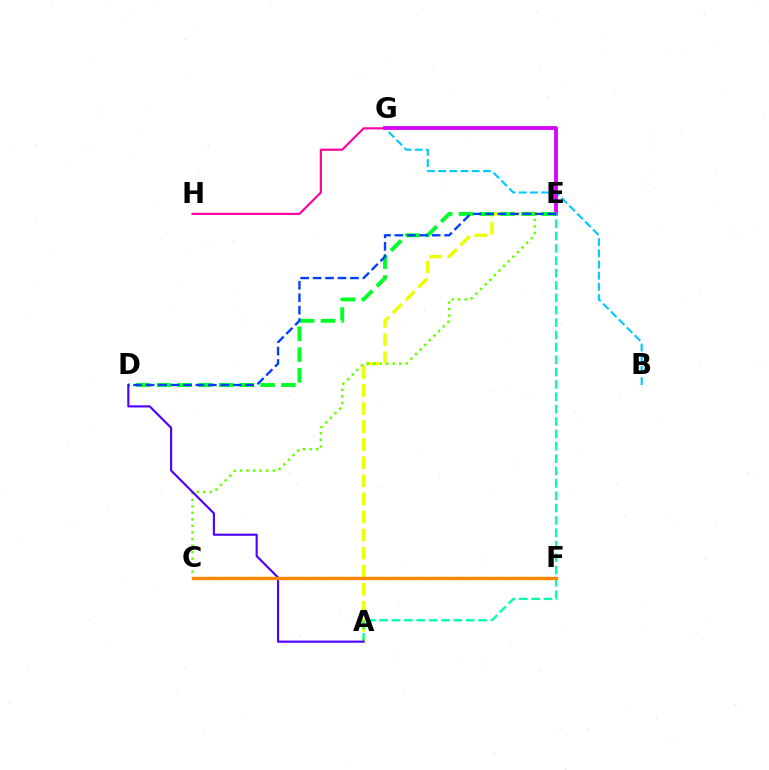{('B', 'G'): [{'color': '#00c7ff', 'line_style': 'dashed', 'thickness': 1.52}], ('A', 'E'): [{'color': '#eeff00', 'line_style': 'dashed', 'thickness': 2.45}, {'color': '#00ffaf', 'line_style': 'dashed', 'thickness': 1.68}], ('C', 'F'): [{'color': '#ff0000', 'line_style': 'dotted', 'thickness': 1.57}, {'color': '#ff8800', 'line_style': 'solid', 'thickness': 2.39}], ('G', 'H'): [{'color': '#ff00a0', 'line_style': 'solid', 'thickness': 1.55}], ('E', 'G'): [{'color': '#d600ff', 'line_style': 'solid', 'thickness': 2.73}], ('D', 'E'): [{'color': '#00ff27', 'line_style': 'dashed', 'thickness': 2.82}, {'color': '#003fff', 'line_style': 'dashed', 'thickness': 1.69}], ('C', 'E'): [{'color': '#66ff00', 'line_style': 'dotted', 'thickness': 1.77}], ('A', 'D'): [{'color': '#4f00ff', 'line_style': 'solid', 'thickness': 1.54}]}